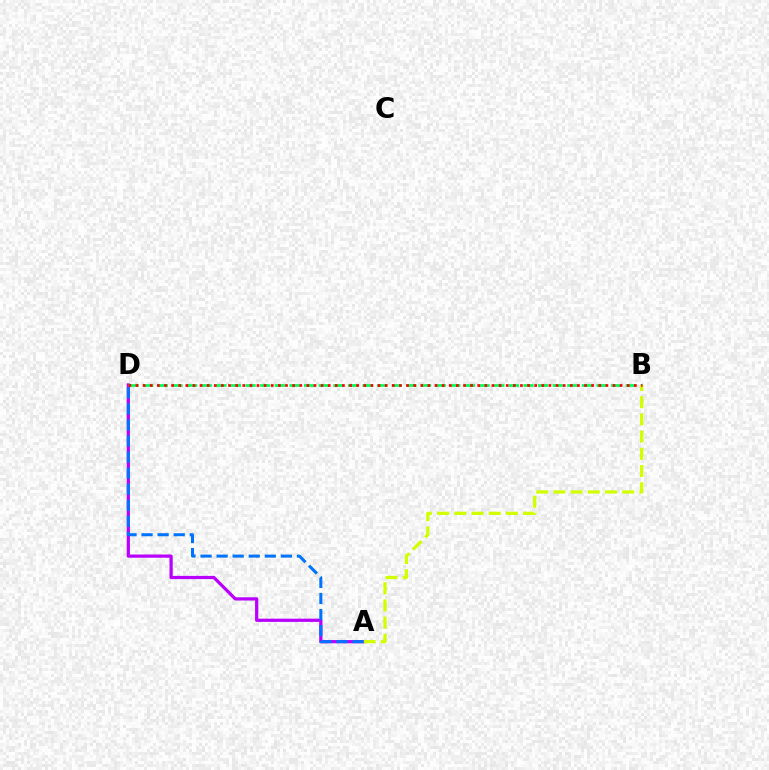{('A', 'D'): [{'color': '#b900ff', 'line_style': 'solid', 'thickness': 2.32}, {'color': '#0074ff', 'line_style': 'dashed', 'thickness': 2.18}], ('B', 'D'): [{'color': '#00ff5c', 'line_style': 'dashed', 'thickness': 1.99}, {'color': '#ff0000', 'line_style': 'dotted', 'thickness': 1.93}], ('A', 'B'): [{'color': '#d1ff00', 'line_style': 'dashed', 'thickness': 2.34}]}